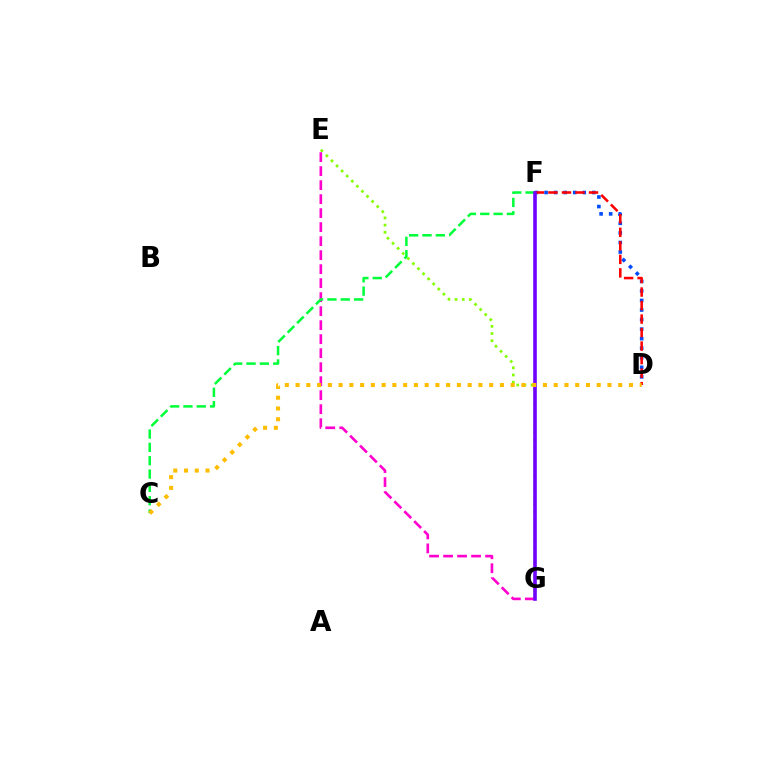{('F', 'G'): [{'color': '#00fff6', 'line_style': 'solid', 'thickness': 1.77}, {'color': '#7200ff', 'line_style': 'solid', 'thickness': 2.57}], ('D', 'F'): [{'color': '#004bff', 'line_style': 'dotted', 'thickness': 2.6}, {'color': '#ff0000', 'line_style': 'dashed', 'thickness': 1.84}], ('E', 'G'): [{'color': '#84ff00', 'line_style': 'dotted', 'thickness': 1.95}, {'color': '#ff00cf', 'line_style': 'dashed', 'thickness': 1.9}], ('C', 'F'): [{'color': '#00ff39', 'line_style': 'dashed', 'thickness': 1.81}], ('C', 'D'): [{'color': '#ffbd00', 'line_style': 'dotted', 'thickness': 2.92}]}